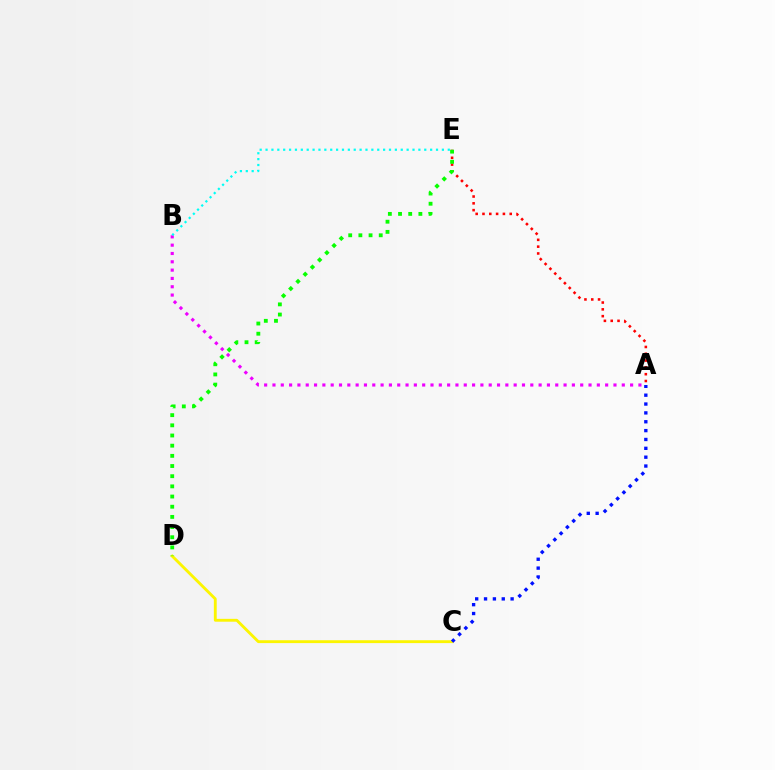{('A', 'B'): [{'color': '#ee00ff', 'line_style': 'dotted', 'thickness': 2.26}], ('A', 'E'): [{'color': '#ff0000', 'line_style': 'dotted', 'thickness': 1.85}], ('B', 'E'): [{'color': '#00fff6', 'line_style': 'dotted', 'thickness': 1.6}], ('C', 'D'): [{'color': '#fcf500', 'line_style': 'solid', 'thickness': 2.06}], ('A', 'C'): [{'color': '#0010ff', 'line_style': 'dotted', 'thickness': 2.41}], ('D', 'E'): [{'color': '#08ff00', 'line_style': 'dotted', 'thickness': 2.76}]}